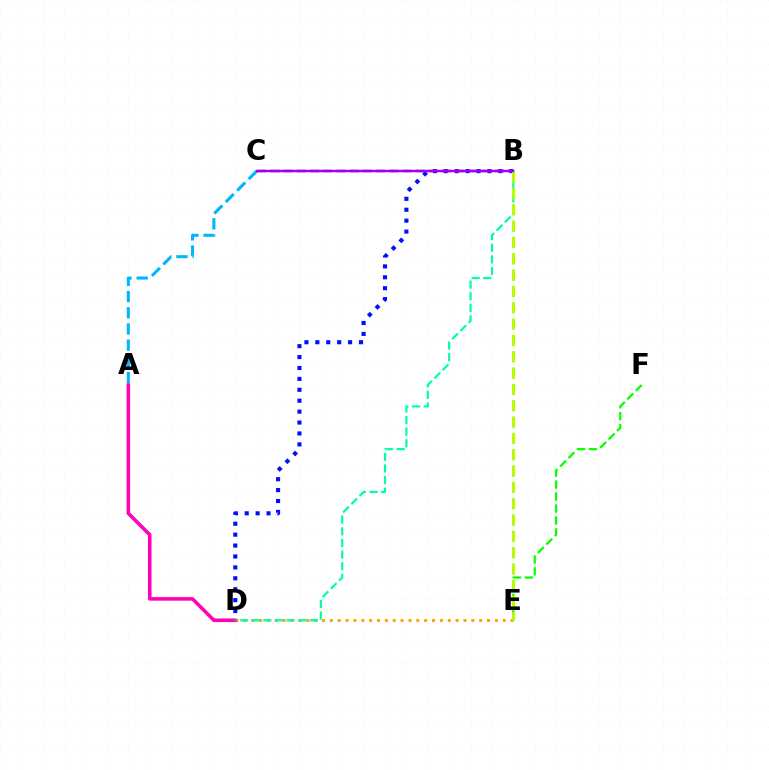{('D', 'E'): [{'color': '#ffa500', 'line_style': 'dotted', 'thickness': 2.14}], ('B', 'D'): [{'color': '#0010ff', 'line_style': 'dotted', 'thickness': 2.97}, {'color': '#00ff9d', 'line_style': 'dashed', 'thickness': 1.58}], ('A', 'D'): [{'color': '#ff00bd', 'line_style': 'solid', 'thickness': 2.57}], ('B', 'C'): [{'color': '#ff0000', 'line_style': 'dashed', 'thickness': 1.79}, {'color': '#9b00ff', 'line_style': 'solid', 'thickness': 1.77}], ('E', 'F'): [{'color': '#08ff00', 'line_style': 'dashed', 'thickness': 1.62}], ('B', 'E'): [{'color': '#b3ff00', 'line_style': 'dashed', 'thickness': 2.22}], ('A', 'C'): [{'color': '#00b5ff', 'line_style': 'dashed', 'thickness': 2.2}]}